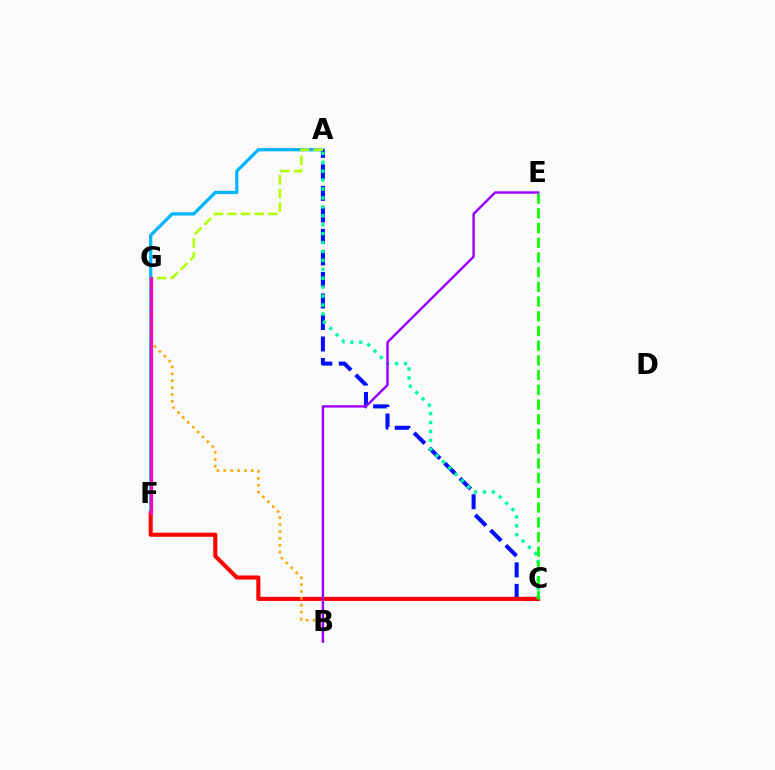{('A', 'F'): [{'color': '#00b5ff', 'line_style': 'solid', 'thickness': 2.32}], ('A', 'C'): [{'color': '#0010ff', 'line_style': 'dashed', 'thickness': 2.92}, {'color': '#00ff9d', 'line_style': 'dotted', 'thickness': 2.42}], ('C', 'F'): [{'color': '#ff0000', 'line_style': 'solid', 'thickness': 2.93}], ('B', 'G'): [{'color': '#ffa500', 'line_style': 'dotted', 'thickness': 1.87}], ('A', 'G'): [{'color': '#b3ff00', 'line_style': 'dashed', 'thickness': 1.86}], ('C', 'E'): [{'color': '#08ff00', 'line_style': 'dashed', 'thickness': 2.0}], ('F', 'G'): [{'color': '#ff00bd', 'line_style': 'solid', 'thickness': 2.25}], ('B', 'E'): [{'color': '#9b00ff', 'line_style': 'solid', 'thickness': 1.75}]}